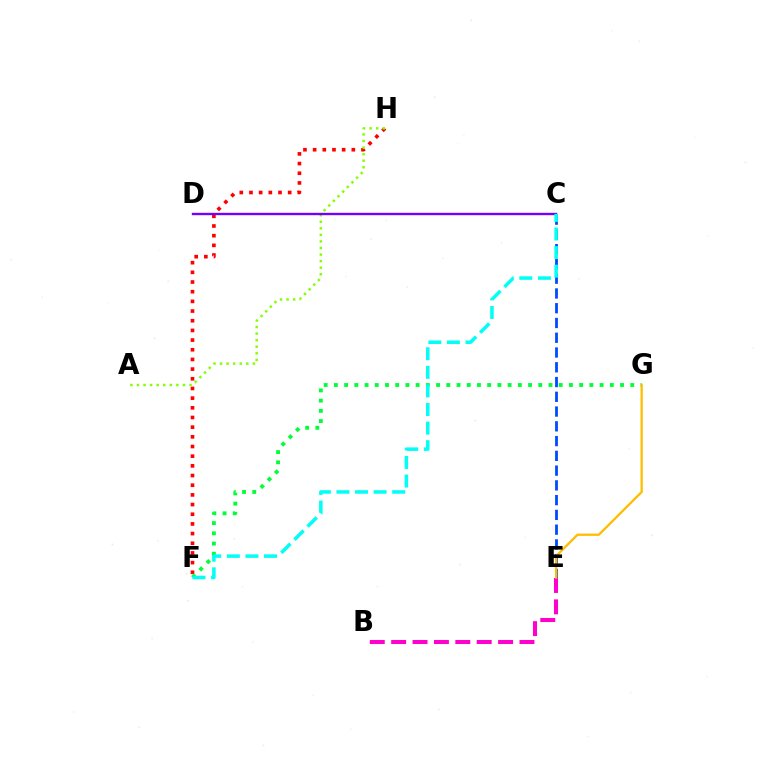{('C', 'E'): [{'color': '#004bff', 'line_style': 'dashed', 'thickness': 2.01}], ('F', 'H'): [{'color': '#ff0000', 'line_style': 'dotted', 'thickness': 2.63}], ('B', 'E'): [{'color': '#ff00cf', 'line_style': 'dashed', 'thickness': 2.91}], ('A', 'H'): [{'color': '#84ff00', 'line_style': 'dotted', 'thickness': 1.78}], ('F', 'G'): [{'color': '#00ff39', 'line_style': 'dotted', 'thickness': 2.78}], ('E', 'G'): [{'color': '#ffbd00', 'line_style': 'solid', 'thickness': 1.65}], ('C', 'D'): [{'color': '#7200ff', 'line_style': 'solid', 'thickness': 1.71}], ('C', 'F'): [{'color': '#00fff6', 'line_style': 'dashed', 'thickness': 2.52}]}